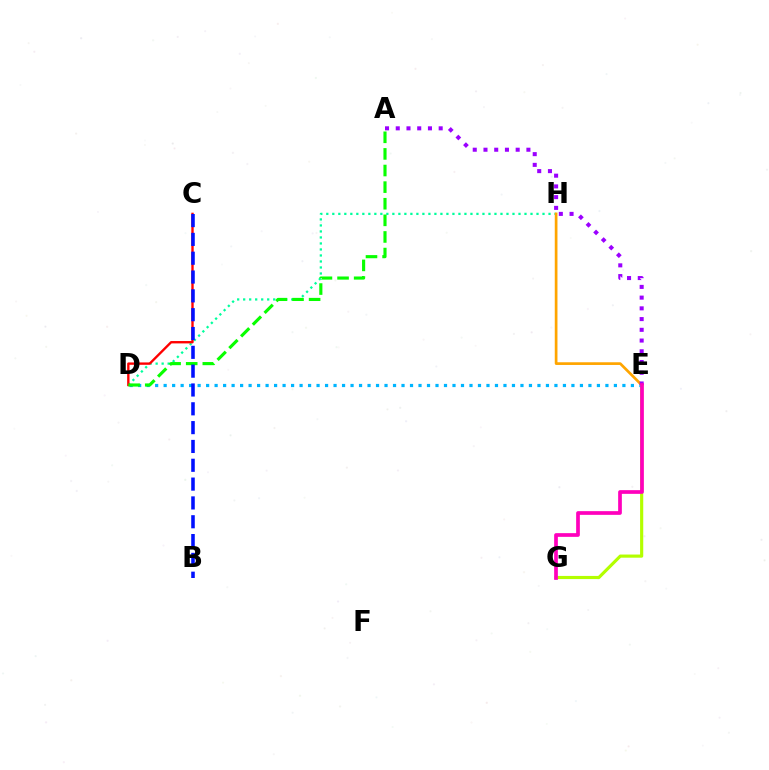{('E', 'G'): [{'color': '#b3ff00', 'line_style': 'solid', 'thickness': 2.27}, {'color': '#ff00bd', 'line_style': 'solid', 'thickness': 2.67}], ('D', 'E'): [{'color': '#00b5ff', 'line_style': 'dotted', 'thickness': 2.31}], ('D', 'H'): [{'color': '#00ff9d', 'line_style': 'dotted', 'thickness': 1.63}], ('C', 'D'): [{'color': '#ff0000', 'line_style': 'solid', 'thickness': 1.7}], ('A', 'D'): [{'color': '#08ff00', 'line_style': 'dashed', 'thickness': 2.26}], ('B', 'C'): [{'color': '#0010ff', 'line_style': 'dashed', 'thickness': 2.56}], ('E', 'H'): [{'color': '#ffa500', 'line_style': 'solid', 'thickness': 1.94}], ('A', 'E'): [{'color': '#9b00ff', 'line_style': 'dotted', 'thickness': 2.92}]}